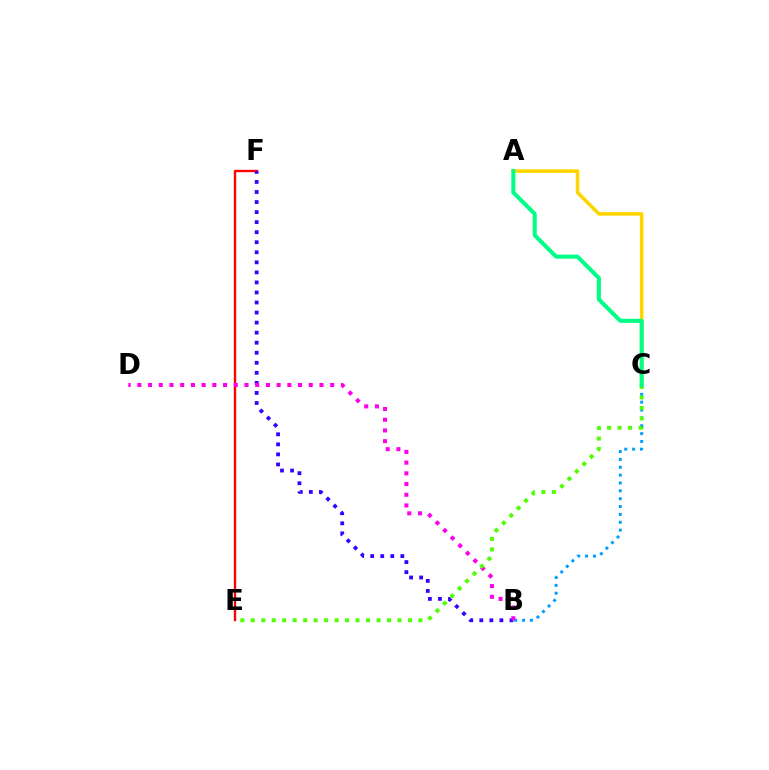{('E', 'F'): [{'color': '#ff0000', 'line_style': 'solid', 'thickness': 1.68}], ('A', 'C'): [{'color': '#ffd500', 'line_style': 'solid', 'thickness': 2.56}, {'color': '#00ff86', 'line_style': 'solid', 'thickness': 2.93}], ('B', 'C'): [{'color': '#009eff', 'line_style': 'dotted', 'thickness': 2.14}], ('B', 'F'): [{'color': '#3700ff', 'line_style': 'dotted', 'thickness': 2.73}], ('B', 'D'): [{'color': '#ff00ed', 'line_style': 'dotted', 'thickness': 2.91}], ('C', 'E'): [{'color': '#4fff00', 'line_style': 'dotted', 'thickness': 2.85}]}